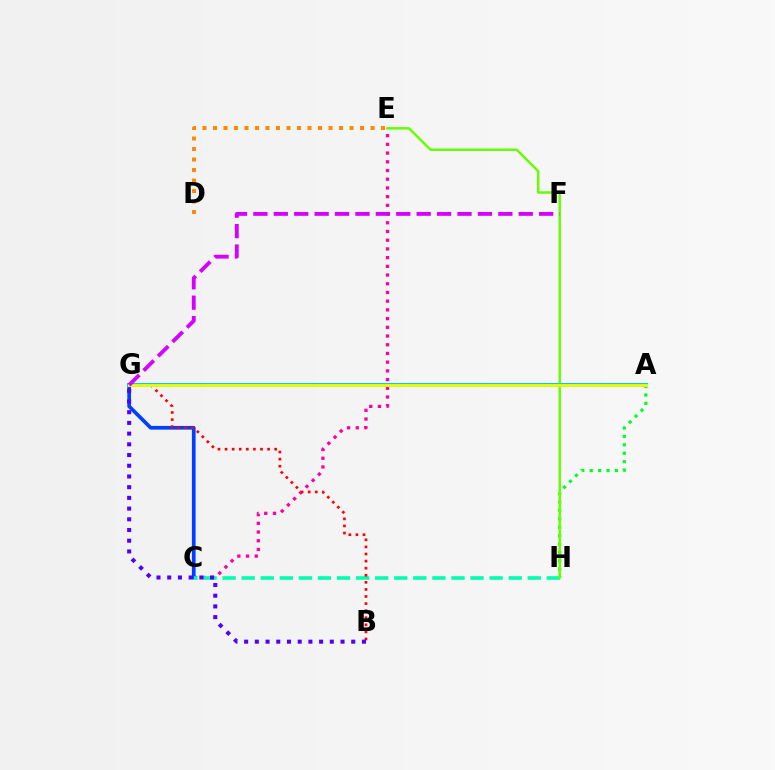{('C', 'E'): [{'color': '#ff00a0', 'line_style': 'dotted', 'thickness': 2.37}], ('A', 'H'): [{'color': '#00ff27', 'line_style': 'dotted', 'thickness': 2.28}], ('C', 'G'): [{'color': '#003fff', 'line_style': 'solid', 'thickness': 2.66}], ('C', 'H'): [{'color': '#00ffaf', 'line_style': 'dashed', 'thickness': 2.59}], ('B', 'G'): [{'color': '#ff0000', 'line_style': 'dotted', 'thickness': 1.92}, {'color': '#4f00ff', 'line_style': 'dotted', 'thickness': 2.91}], ('D', 'E'): [{'color': '#ff8800', 'line_style': 'dotted', 'thickness': 2.85}], ('E', 'H'): [{'color': '#66ff00', 'line_style': 'solid', 'thickness': 1.78}], ('A', 'G'): [{'color': '#00c7ff', 'line_style': 'solid', 'thickness': 2.83}, {'color': '#eeff00', 'line_style': 'solid', 'thickness': 2.02}], ('F', 'G'): [{'color': '#d600ff', 'line_style': 'dashed', 'thickness': 2.77}]}